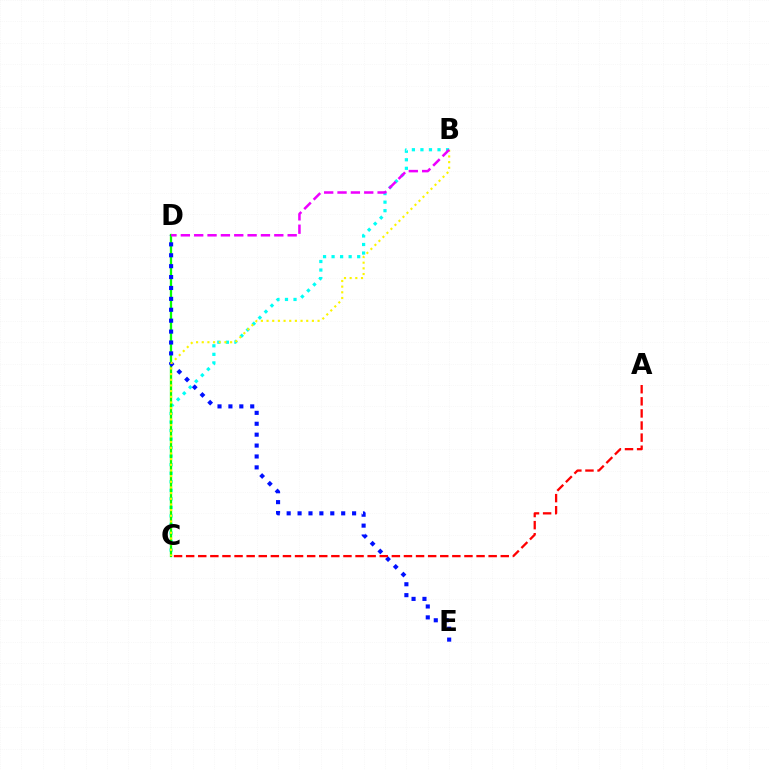{('B', 'C'): [{'color': '#00fff6', 'line_style': 'dotted', 'thickness': 2.32}, {'color': '#fcf500', 'line_style': 'dotted', 'thickness': 1.54}], ('C', 'D'): [{'color': '#08ff00', 'line_style': 'solid', 'thickness': 1.65}], ('D', 'E'): [{'color': '#0010ff', 'line_style': 'dotted', 'thickness': 2.96}], ('A', 'C'): [{'color': '#ff0000', 'line_style': 'dashed', 'thickness': 1.64}], ('B', 'D'): [{'color': '#ee00ff', 'line_style': 'dashed', 'thickness': 1.81}]}